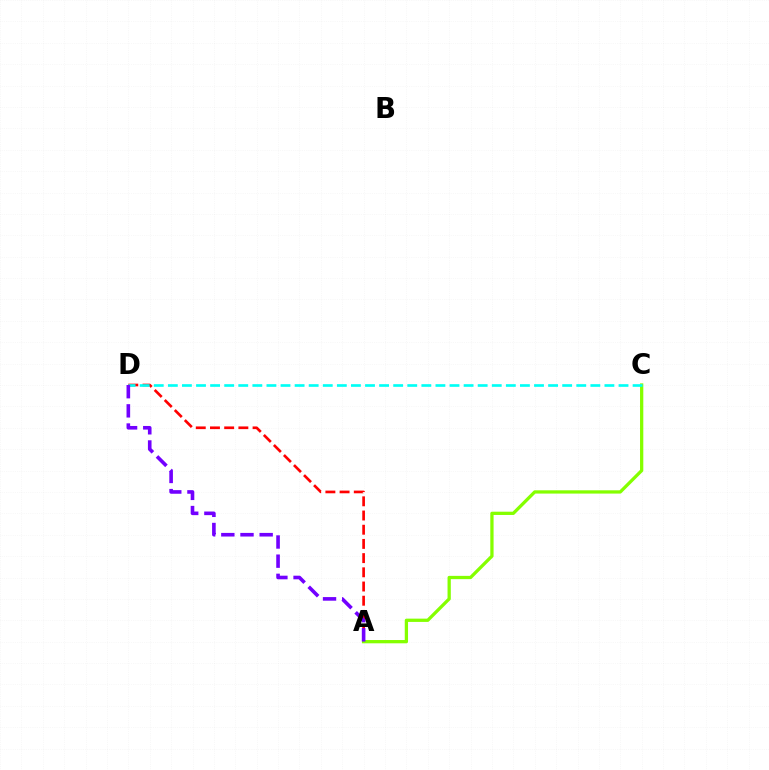{('A', 'D'): [{'color': '#ff0000', 'line_style': 'dashed', 'thickness': 1.93}, {'color': '#7200ff', 'line_style': 'dashed', 'thickness': 2.6}], ('A', 'C'): [{'color': '#84ff00', 'line_style': 'solid', 'thickness': 2.36}], ('C', 'D'): [{'color': '#00fff6', 'line_style': 'dashed', 'thickness': 1.91}]}